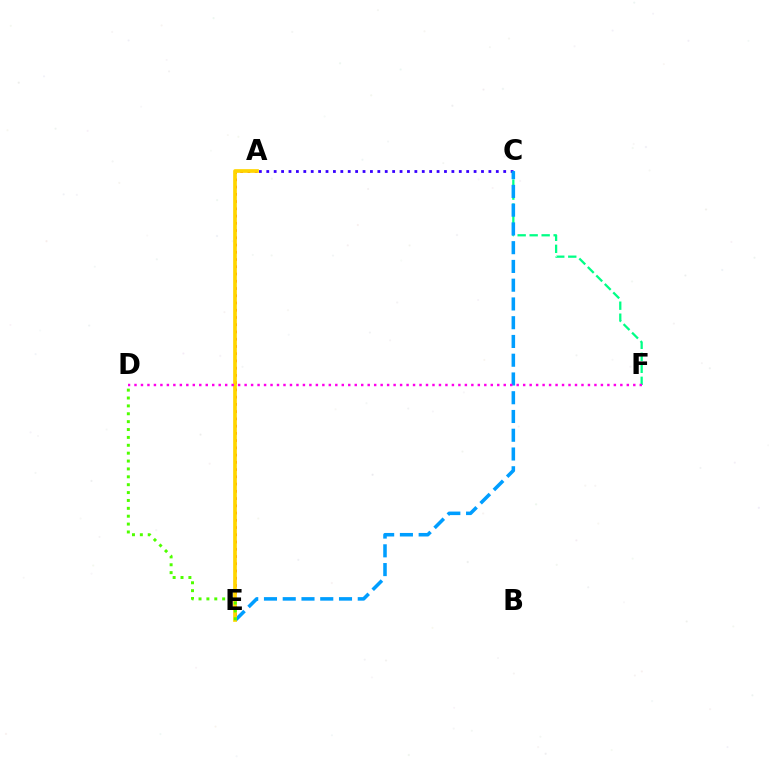{('C', 'F'): [{'color': '#00ff86', 'line_style': 'dashed', 'thickness': 1.63}], ('A', 'C'): [{'color': '#3700ff', 'line_style': 'dotted', 'thickness': 2.01}], ('A', 'E'): [{'color': '#ff0000', 'line_style': 'dotted', 'thickness': 1.97}, {'color': '#ffd500', 'line_style': 'solid', 'thickness': 2.66}], ('C', 'E'): [{'color': '#009eff', 'line_style': 'dashed', 'thickness': 2.55}], ('D', 'E'): [{'color': '#4fff00', 'line_style': 'dotted', 'thickness': 2.14}], ('D', 'F'): [{'color': '#ff00ed', 'line_style': 'dotted', 'thickness': 1.76}]}